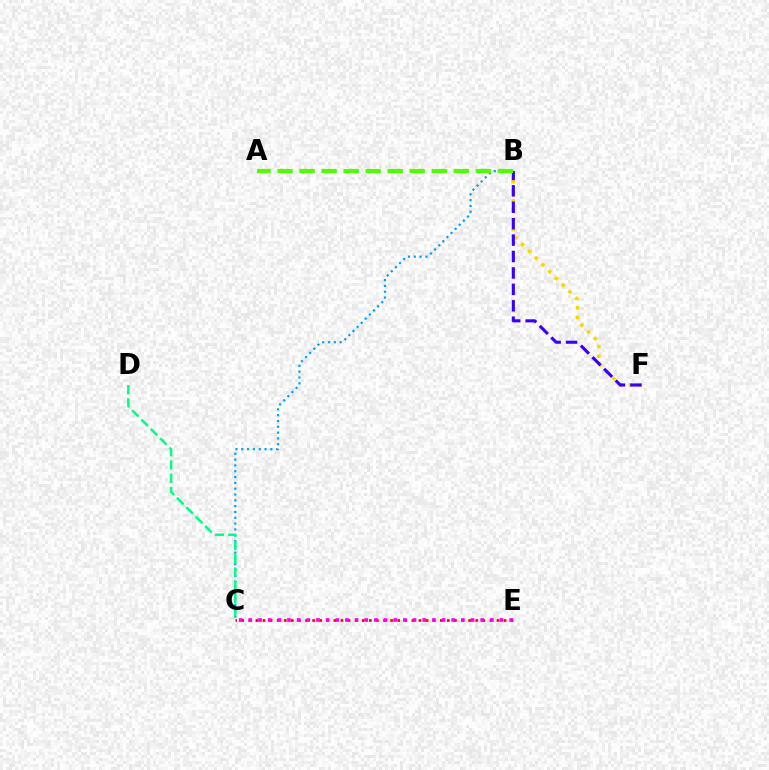{('C', 'E'): [{'color': '#ff0000', 'line_style': 'dotted', 'thickness': 1.93}, {'color': '#ff00ed', 'line_style': 'dotted', 'thickness': 2.62}], ('B', 'C'): [{'color': '#009eff', 'line_style': 'dotted', 'thickness': 1.58}], ('B', 'F'): [{'color': '#ffd500', 'line_style': 'dotted', 'thickness': 2.59}, {'color': '#3700ff', 'line_style': 'dashed', 'thickness': 2.23}], ('A', 'B'): [{'color': '#4fff00', 'line_style': 'dashed', 'thickness': 2.99}], ('C', 'D'): [{'color': '#00ff86', 'line_style': 'dashed', 'thickness': 1.81}]}